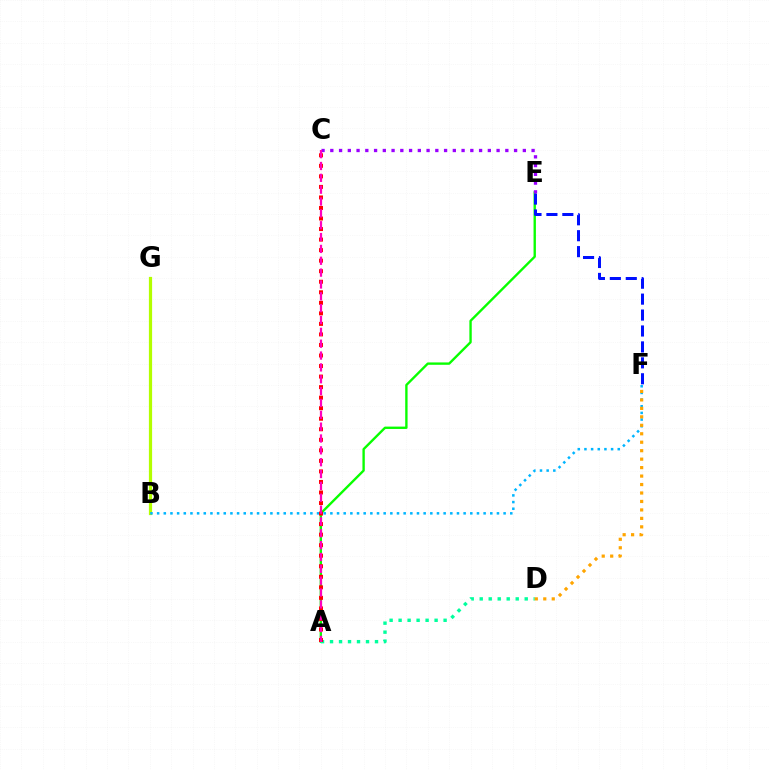{('A', 'E'): [{'color': '#08ff00', 'line_style': 'solid', 'thickness': 1.7}], ('B', 'G'): [{'color': '#b3ff00', 'line_style': 'solid', 'thickness': 2.31}], ('E', 'F'): [{'color': '#0010ff', 'line_style': 'dashed', 'thickness': 2.16}], ('C', 'E'): [{'color': '#9b00ff', 'line_style': 'dotted', 'thickness': 2.38}], ('B', 'F'): [{'color': '#00b5ff', 'line_style': 'dotted', 'thickness': 1.81}], ('A', 'D'): [{'color': '#00ff9d', 'line_style': 'dotted', 'thickness': 2.44}], ('A', 'C'): [{'color': '#ff0000', 'line_style': 'dotted', 'thickness': 2.86}, {'color': '#ff00bd', 'line_style': 'dashed', 'thickness': 1.61}], ('D', 'F'): [{'color': '#ffa500', 'line_style': 'dotted', 'thickness': 2.3}]}